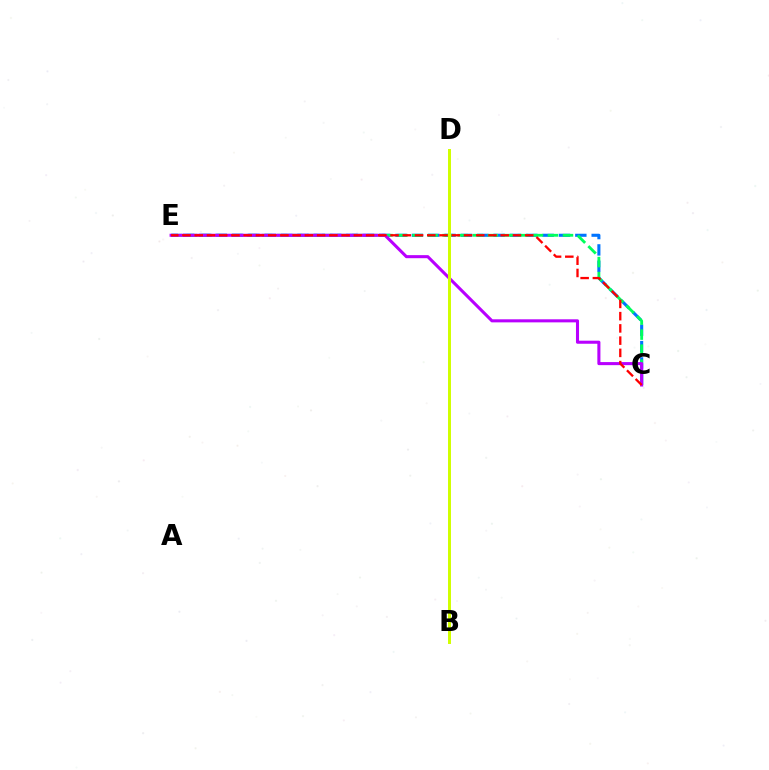{('C', 'E'): [{'color': '#0074ff', 'line_style': 'dashed', 'thickness': 2.22}, {'color': '#00ff5c', 'line_style': 'dashed', 'thickness': 2.04}, {'color': '#b900ff', 'line_style': 'solid', 'thickness': 2.21}, {'color': '#ff0000', 'line_style': 'dashed', 'thickness': 1.66}], ('B', 'D'): [{'color': '#d1ff00', 'line_style': 'solid', 'thickness': 2.14}]}